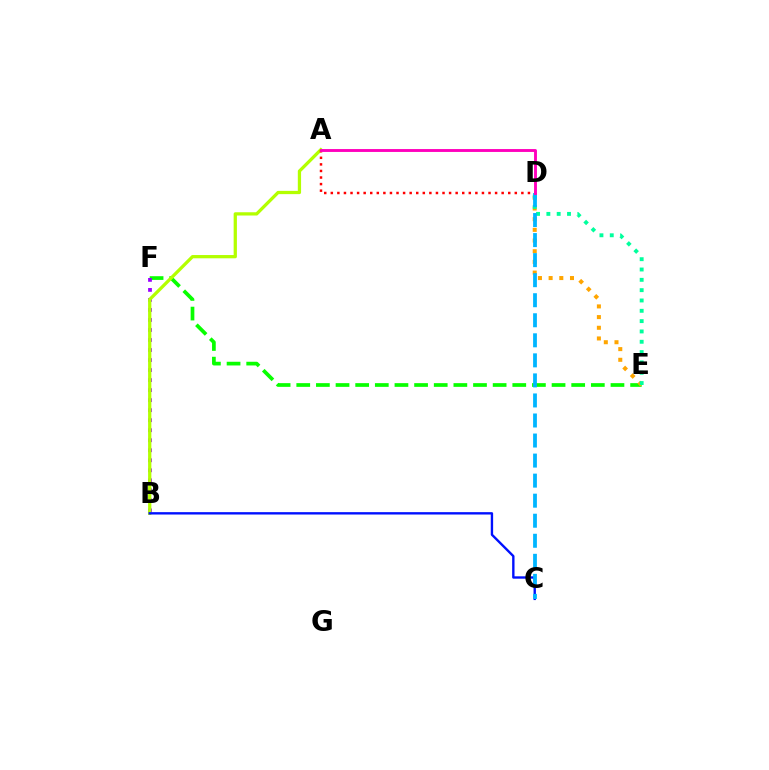{('E', 'F'): [{'color': '#08ff00', 'line_style': 'dashed', 'thickness': 2.67}], ('D', 'E'): [{'color': '#ffa500', 'line_style': 'dotted', 'thickness': 2.9}, {'color': '#00ff9d', 'line_style': 'dotted', 'thickness': 2.8}], ('B', 'F'): [{'color': '#9b00ff', 'line_style': 'dotted', 'thickness': 2.72}], ('A', 'B'): [{'color': '#b3ff00', 'line_style': 'solid', 'thickness': 2.35}], ('B', 'C'): [{'color': '#0010ff', 'line_style': 'solid', 'thickness': 1.71}], ('A', 'D'): [{'color': '#ff0000', 'line_style': 'dotted', 'thickness': 1.79}, {'color': '#ff00bd', 'line_style': 'solid', 'thickness': 2.08}], ('C', 'D'): [{'color': '#00b5ff', 'line_style': 'dashed', 'thickness': 2.72}]}